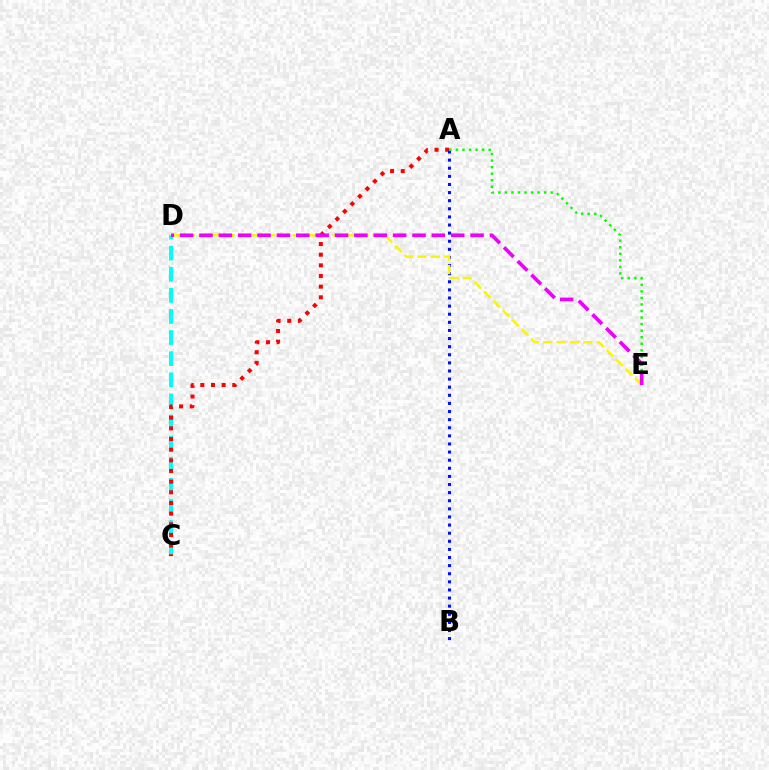{('C', 'D'): [{'color': '#00fff6', 'line_style': 'dashed', 'thickness': 2.87}], ('A', 'C'): [{'color': '#ff0000', 'line_style': 'dotted', 'thickness': 2.9}], ('A', 'B'): [{'color': '#0010ff', 'line_style': 'dotted', 'thickness': 2.2}], ('A', 'E'): [{'color': '#08ff00', 'line_style': 'dotted', 'thickness': 1.78}], ('D', 'E'): [{'color': '#fcf500', 'line_style': 'dashed', 'thickness': 1.82}, {'color': '#ee00ff', 'line_style': 'dashed', 'thickness': 2.63}]}